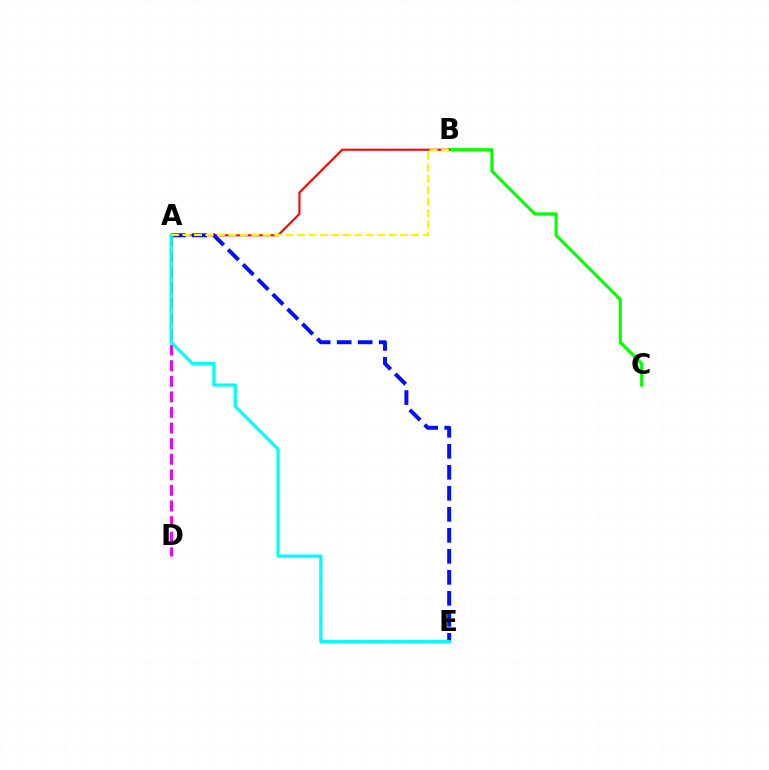{('A', 'D'): [{'color': '#ee00ff', 'line_style': 'dashed', 'thickness': 2.12}], ('B', 'C'): [{'color': '#08ff00', 'line_style': 'solid', 'thickness': 2.29}], ('A', 'B'): [{'color': '#ff0000', 'line_style': 'solid', 'thickness': 1.51}, {'color': '#fcf500', 'line_style': 'dashed', 'thickness': 1.56}], ('A', 'E'): [{'color': '#0010ff', 'line_style': 'dashed', 'thickness': 2.85}, {'color': '#00fff6', 'line_style': 'solid', 'thickness': 2.32}]}